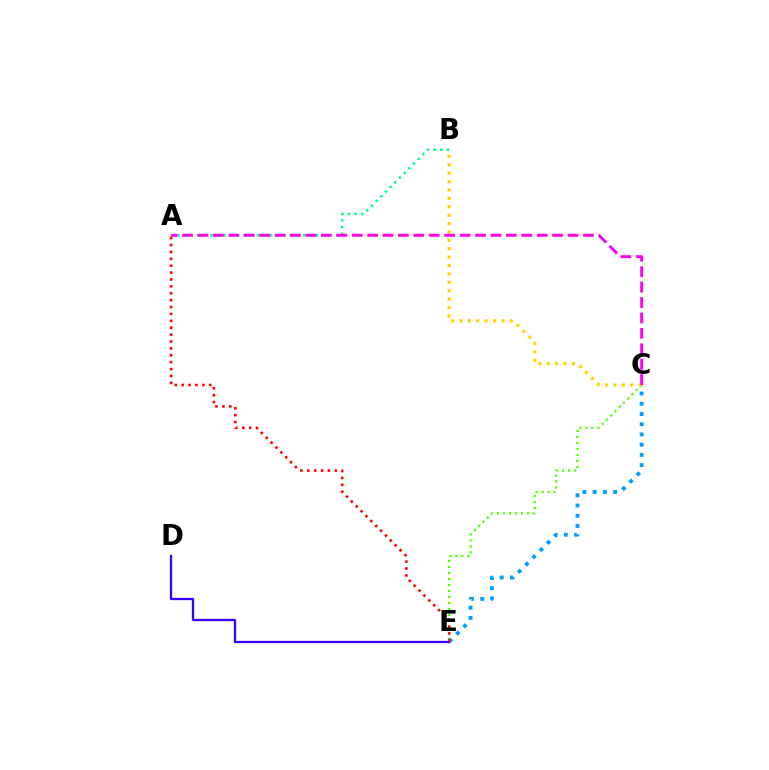{('C', 'E'): [{'color': '#4fff00', 'line_style': 'dotted', 'thickness': 1.63}, {'color': '#009eff', 'line_style': 'dotted', 'thickness': 2.78}], ('A', 'B'): [{'color': '#00ff86', 'line_style': 'dotted', 'thickness': 1.8}], ('D', 'E'): [{'color': '#3700ff', 'line_style': 'solid', 'thickness': 1.65}], ('B', 'C'): [{'color': '#ffd500', 'line_style': 'dotted', 'thickness': 2.28}], ('A', 'C'): [{'color': '#ff00ed', 'line_style': 'dashed', 'thickness': 2.09}], ('A', 'E'): [{'color': '#ff0000', 'line_style': 'dotted', 'thickness': 1.87}]}